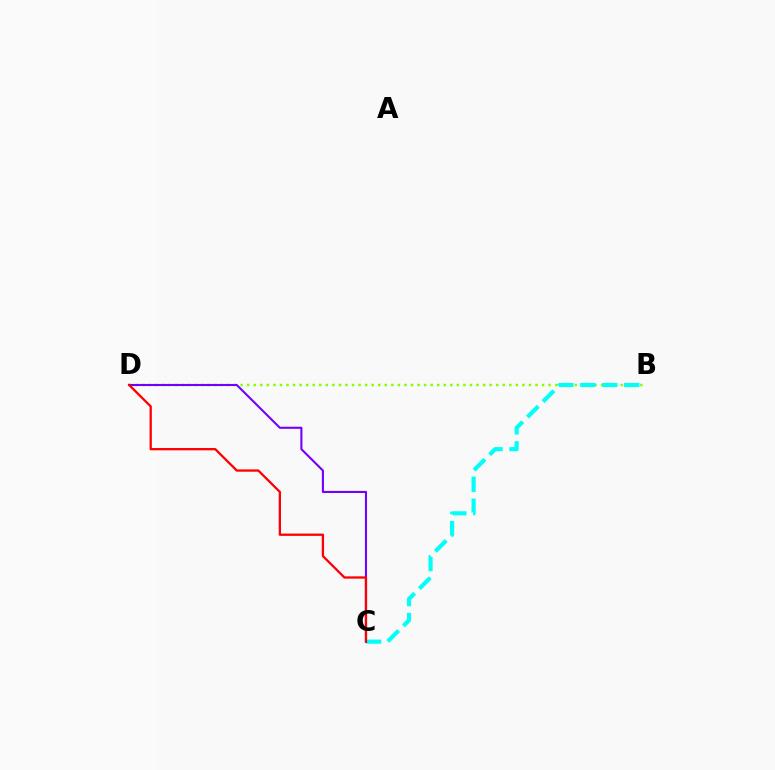{('B', 'D'): [{'color': '#84ff00', 'line_style': 'dotted', 'thickness': 1.78}], ('B', 'C'): [{'color': '#00fff6', 'line_style': 'dashed', 'thickness': 2.98}], ('C', 'D'): [{'color': '#7200ff', 'line_style': 'solid', 'thickness': 1.51}, {'color': '#ff0000', 'line_style': 'solid', 'thickness': 1.65}]}